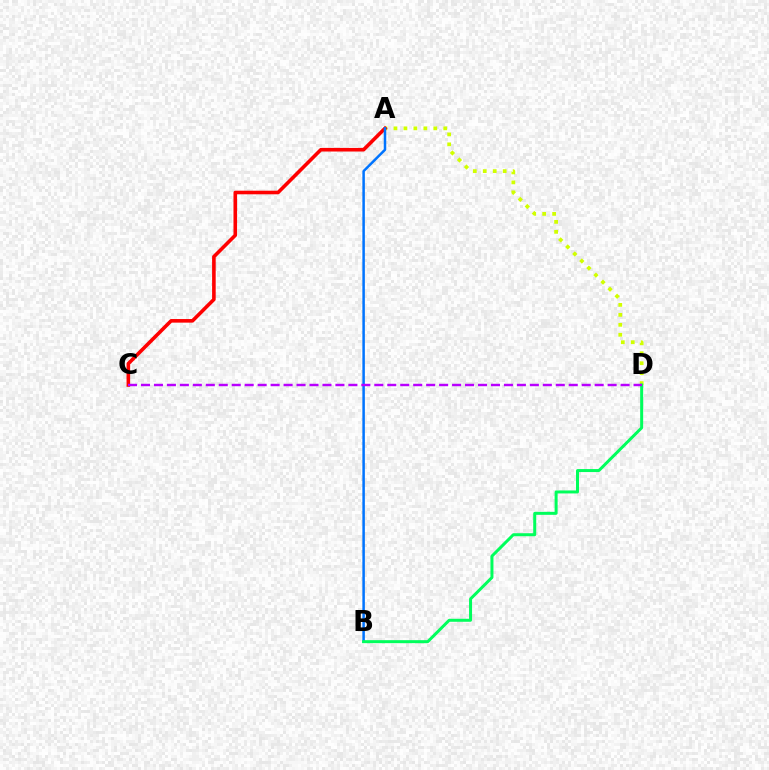{('A', 'D'): [{'color': '#d1ff00', 'line_style': 'dotted', 'thickness': 2.71}], ('A', 'C'): [{'color': '#ff0000', 'line_style': 'solid', 'thickness': 2.59}], ('A', 'B'): [{'color': '#0074ff', 'line_style': 'solid', 'thickness': 1.8}], ('B', 'D'): [{'color': '#00ff5c', 'line_style': 'solid', 'thickness': 2.16}], ('C', 'D'): [{'color': '#b900ff', 'line_style': 'dashed', 'thickness': 1.76}]}